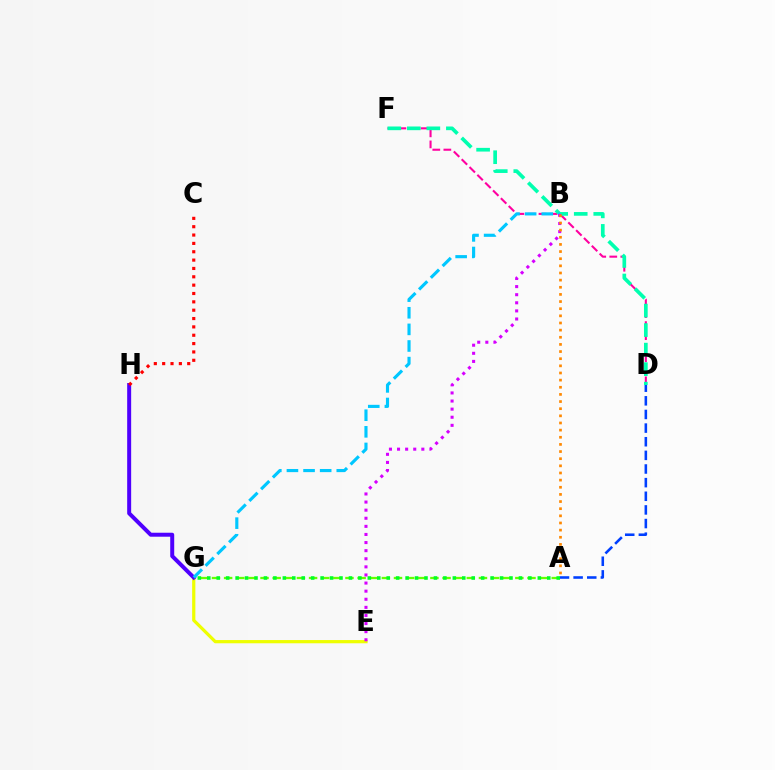{('D', 'F'): [{'color': '#ff00a0', 'line_style': 'dashed', 'thickness': 1.5}, {'color': '#00ffaf', 'line_style': 'dashed', 'thickness': 2.65}], ('A', 'D'): [{'color': '#003fff', 'line_style': 'dashed', 'thickness': 1.85}], ('A', 'G'): [{'color': '#66ff00', 'line_style': 'dashed', 'thickness': 1.65}, {'color': '#00ff27', 'line_style': 'dotted', 'thickness': 2.57}], ('E', 'G'): [{'color': '#eeff00', 'line_style': 'solid', 'thickness': 2.32}], ('G', 'H'): [{'color': '#4f00ff', 'line_style': 'solid', 'thickness': 2.87}], ('C', 'H'): [{'color': '#ff0000', 'line_style': 'dotted', 'thickness': 2.27}], ('B', 'G'): [{'color': '#00c7ff', 'line_style': 'dashed', 'thickness': 2.26}], ('B', 'E'): [{'color': '#d600ff', 'line_style': 'dotted', 'thickness': 2.2}], ('A', 'B'): [{'color': '#ff8800', 'line_style': 'dotted', 'thickness': 1.94}]}